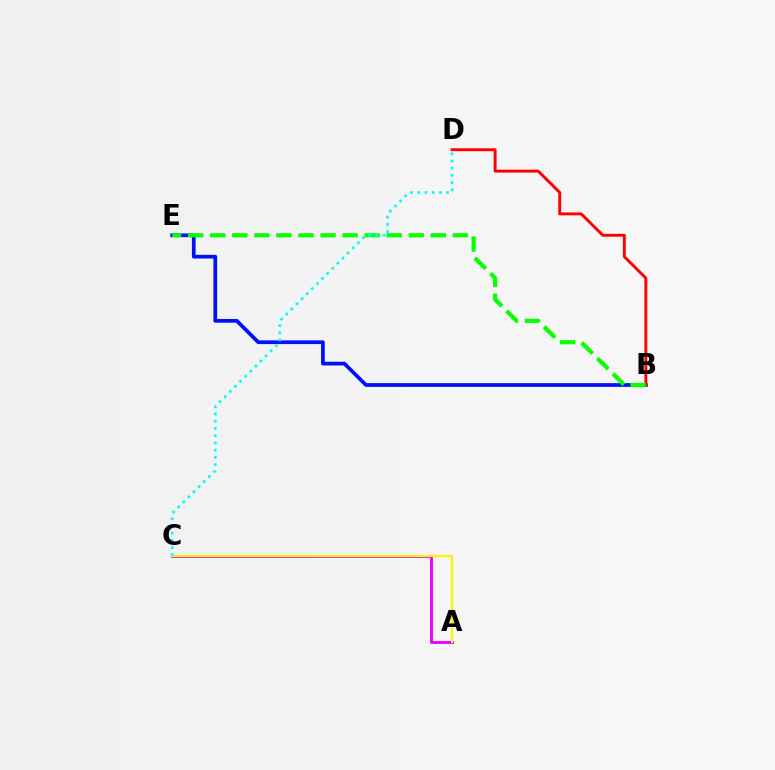{('B', 'E'): [{'color': '#0010ff', 'line_style': 'solid', 'thickness': 2.69}, {'color': '#08ff00', 'line_style': 'dashed', 'thickness': 3.0}], ('B', 'D'): [{'color': '#ff0000', 'line_style': 'solid', 'thickness': 2.1}], ('A', 'C'): [{'color': '#ee00ff', 'line_style': 'solid', 'thickness': 2.07}, {'color': '#fcf500', 'line_style': 'solid', 'thickness': 1.63}], ('C', 'D'): [{'color': '#00fff6', 'line_style': 'dotted', 'thickness': 1.96}]}